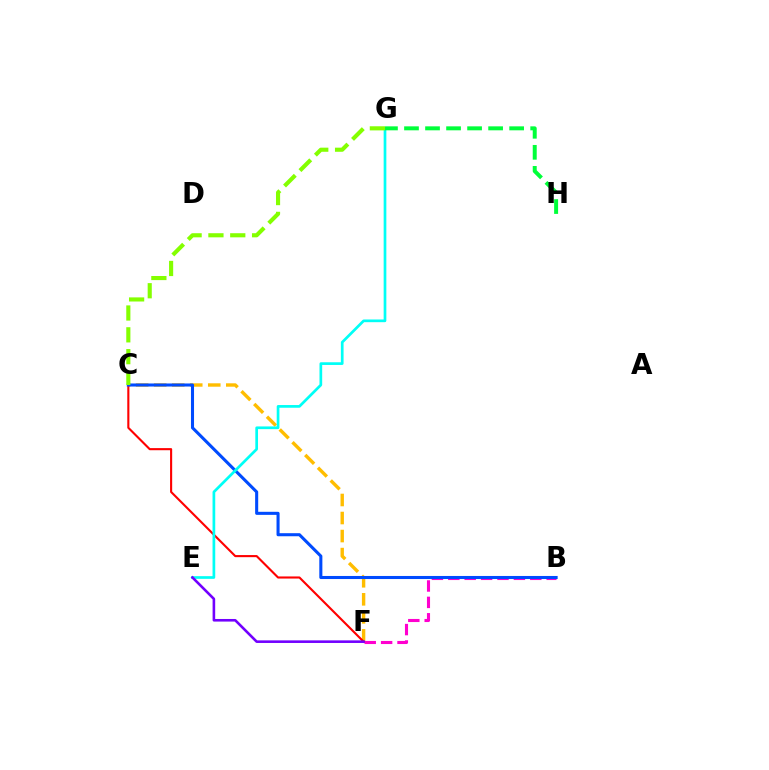{('C', 'F'): [{'color': '#ffbd00', 'line_style': 'dashed', 'thickness': 2.45}, {'color': '#ff0000', 'line_style': 'solid', 'thickness': 1.52}], ('B', 'F'): [{'color': '#ff00cf', 'line_style': 'dashed', 'thickness': 2.23}], ('B', 'C'): [{'color': '#004bff', 'line_style': 'solid', 'thickness': 2.21}], ('E', 'G'): [{'color': '#00fff6', 'line_style': 'solid', 'thickness': 1.94}], ('E', 'F'): [{'color': '#7200ff', 'line_style': 'solid', 'thickness': 1.87}], ('G', 'H'): [{'color': '#00ff39', 'line_style': 'dashed', 'thickness': 2.86}], ('C', 'G'): [{'color': '#84ff00', 'line_style': 'dashed', 'thickness': 2.97}]}